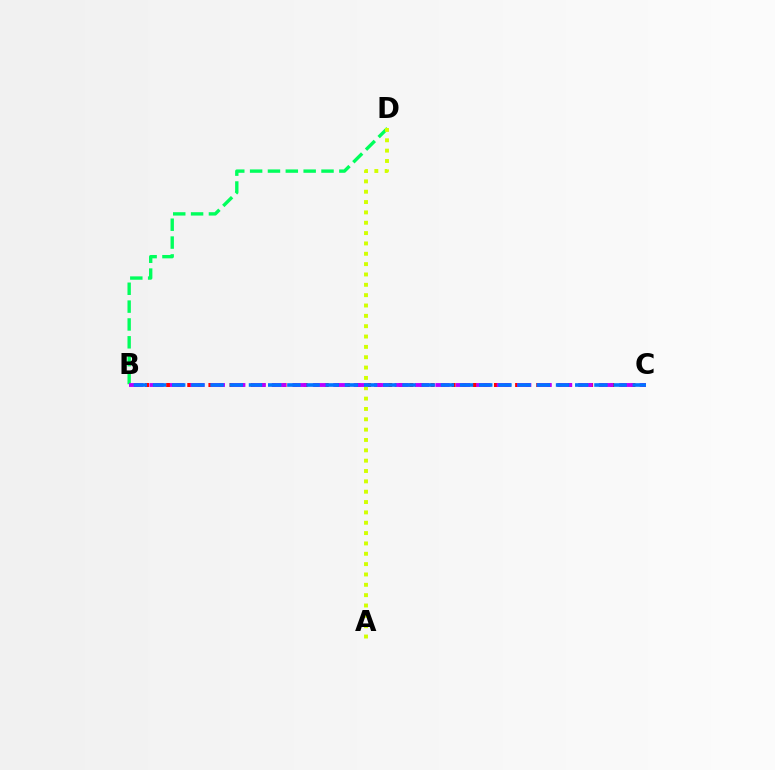{('B', 'D'): [{'color': '#00ff5c', 'line_style': 'dashed', 'thickness': 2.42}], ('B', 'C'): [{'color': '#ff0000', 'line_style': 'dotted', 'thickness': 2.87}, {'color': '#b900ff', 'line_style': 'dashed', 'thickness': 2.77}, {'color': '#0074ff', 'line_style': 'dashed', 'thickness': 2.61}], ('A', 'D'): [{'color': '#d1ff00', 'line_style': 'dotted', 'thickness': 2.81}]}